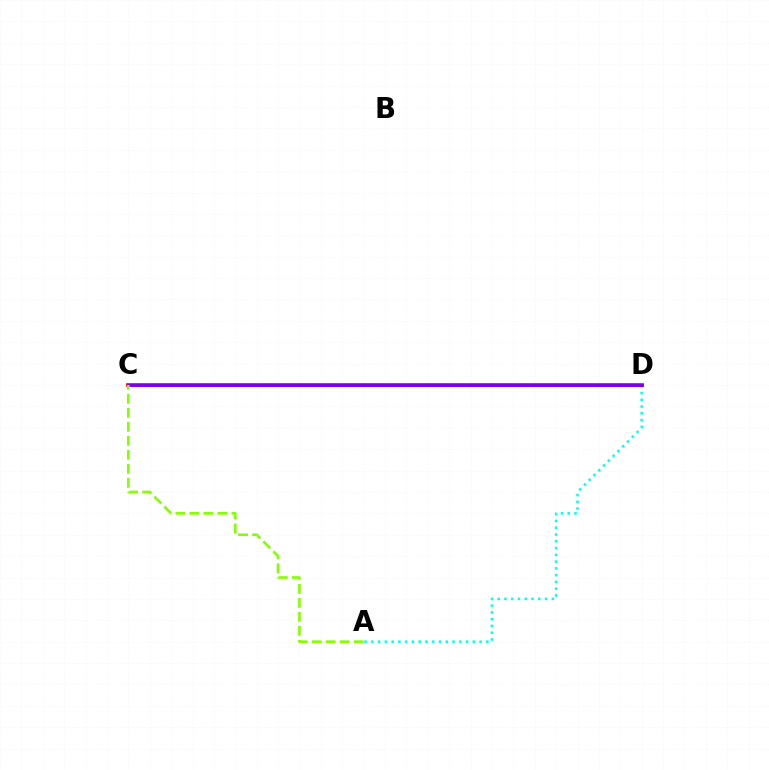{('A', 'D'): [{'color': '#00fff6', 'line_style': 'dotted', 'thickness': 1.84}], ('C', 'D'): [{'color': '#ff0000', 'line_style': 'solid', 'thickness': 2.66}, {'color': '#7200ff', 'line_style': 'solid', 'thickness': 2.03}], ('A', 'C'): [{'color': '#84ff00', 'line_style': 'dashed', 'thickness': 1.9}]}